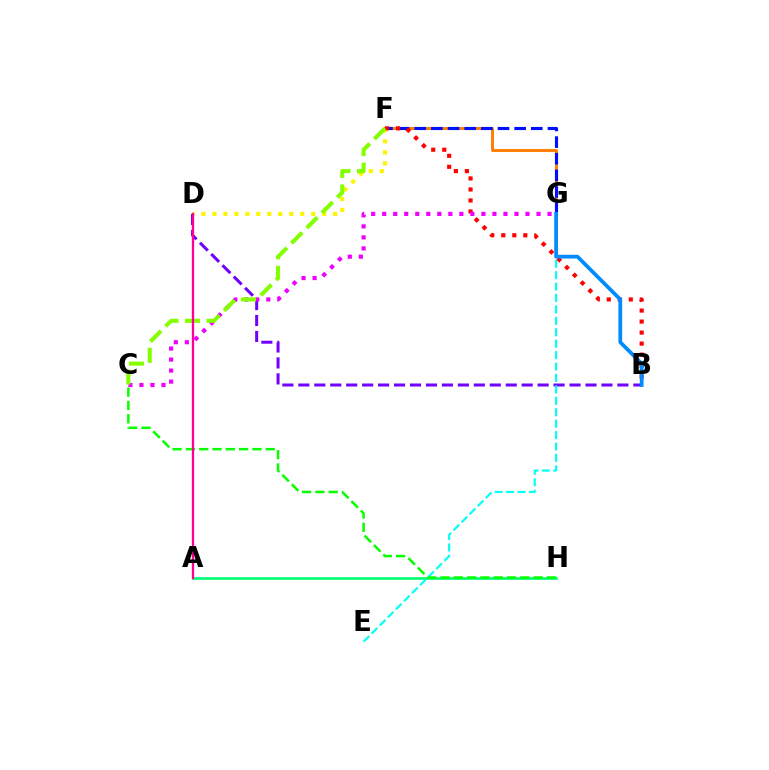{('B', 'D'): [{'color': '#7200ff', 'line_style': 'dashed', 'thickness': 2.17}], ('F', 'G'): [{'color': '#ff7c00', 'line_style': 'solid', 'thickness': 2.09}, {'color': '#0010ff', 'line_style': 'dashed', 'thickness': 2.26}], ('A', 'H'): [{'color': '#00ff74', 'line_style': 'solid', 'thickness': 1.92}], ('D', 'F'): [{'color': '#fcf500', 'line_style': 'dotted', 'thickness': 2.98}], ('B', 'F'): [{'color': '#ff0000', 'line_style': 'dotted', 'thickness': 2.99}], ('C', 'G'): [{'color': '#ee00ff', 'line_style': 'dotted', 'thickness': 2.99}], ('E', 'G'): [{'color': '#00fff6', 'line_style': 'dashed', 'thickness': 1.55}], ('C', 'F'): [{'color': '#84ff00', 'line_style': 'dashed', 'thickness': 2.93}], ('C', 'H'): [{'color': '#08ff00', 'line_style': 'dashed', 'thickness': 1.81}], ('B', 'G'): [{'color': '#008cff', 'line_style': 'solid', 'thickness': 2.7}], ('A', 'D'): [{'color': '#ff0094', 'line_style': 'solid', 'thickness': 1.66}]}